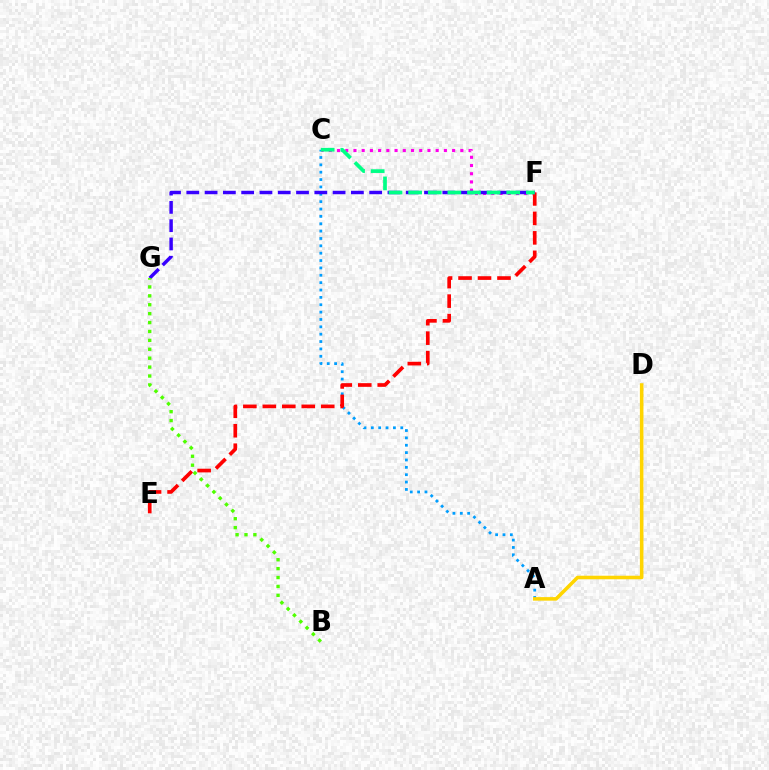{('A', 'C'): [{'color': '#009eff', 'line_style': 'dotted', 'thickness': 2.0}], ('C', 'F'): [{'color': '#ff00ed', 'line_style': 'dotted', 'thickness': 2.23}, {'color': '#00ff86', 'line_style': 'dashed', 'thickness': 2.66}], ('A', 'D'): [{'color': '#ffd500', 'line_style': 'solid', 'thickness': 2.55}], ('E', 'F'): [{'color': '#ff0000', 'line_style': 'dashed', 'thickness': 2.64}], ('F', 'G'): [{'color': '#3700ff', 'line_style': 'dashed', 'thickness': 2.48}], ('B', 'G'): [{'color': '#4fff00', 'line_style': 'dotted', 'thickness': 2.42}]}